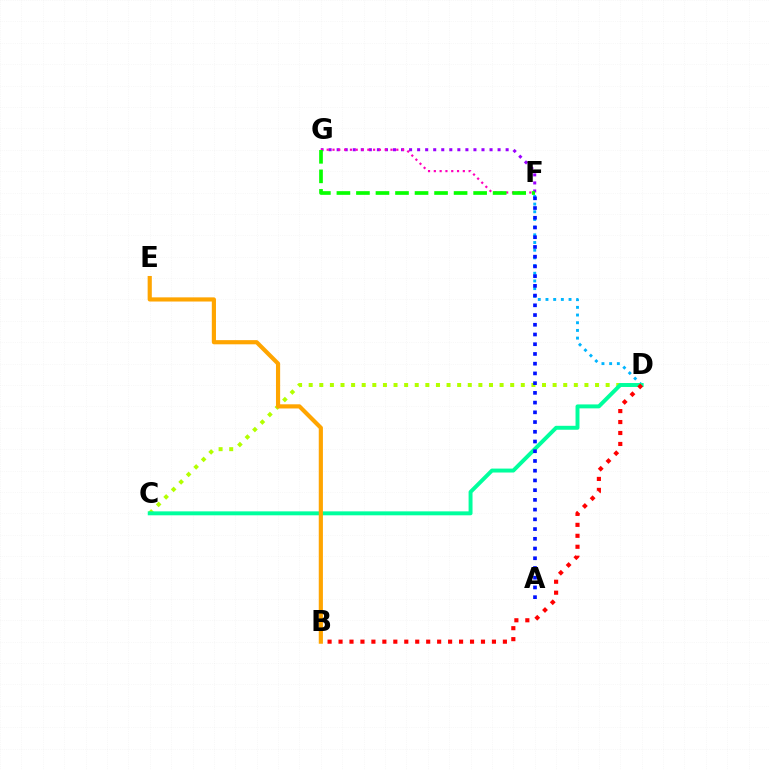{('C', 'D'): [{'color': '#b3ff00', 'line_style': 'dotted', 'thickness': 2.88}, {'color': '#00ff9d', 'line_style': 'solid', 'thickness': 2.84}], ('D', 'F'): [{'color': '#00b5ff', 'line_style': 'dotted', 'thickness': 2.09}], ('F', 'G'): [{'color': '#9b00ff', 'line_style': 'dotted', 'thickness': 2.19}, {'color': '#ff00bd', 'line_style': 'dotted', 'thickness': 1.58}, {'color': '#08ff00', 'line_style': 'dashed', 'thickness': 2.65}], ('A', 'F'): [{'color': '#0010ff', 'line_style': 'dotted', 'thickness': 2.64}], ('B', 'E'): [{'color': '#ffa500', 'line_style': 'solid', 'thickness': 3.0}], ('B', 'D'): [{'color': '#ff0000', 'line_style': 'dotted', 'thickness': 2.98}]}